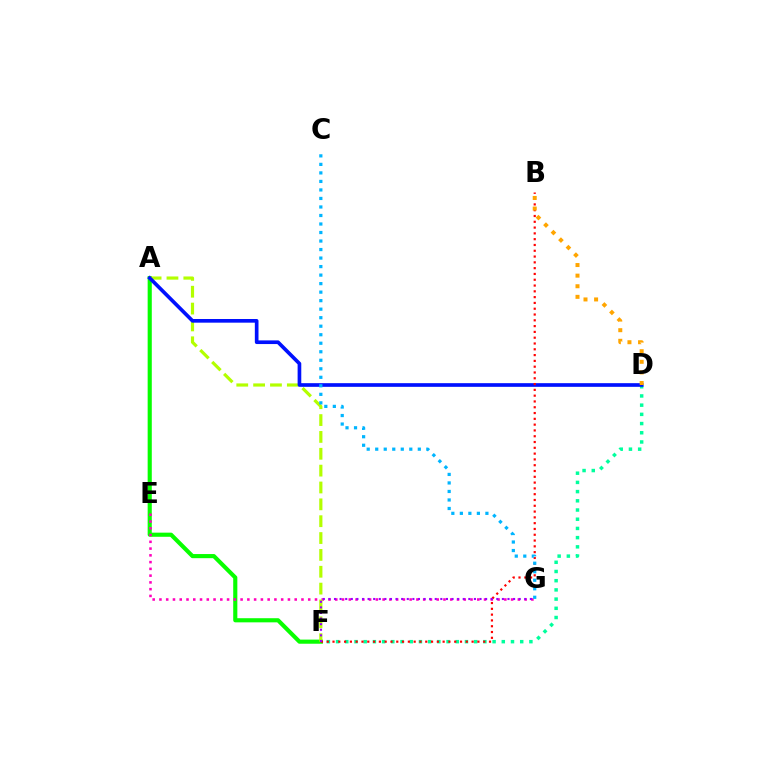{('A', 'F'): [{'color': '#08ff00', 'line_style': 'solid', 'thickness': 2.97}, {'color': '#b3ff00', 'line_style': 'dashed', 'thickness': 2.29}], ('D', 'F'): [{'color': '#00ff9d', 'line_style': 'dotted', 'thickness': 2.5}], ('E', 'G'): [{'color': '#ff00bd', 'line_style': 'dotted', 'thickness': 1.84}], ('A', 'D'): [{'color': '#0010ff', 'line_style': 'solid', 'thickness': 2.64}], ('B', 'F'): [{'color': '#ff0000', 'line_style': 'dotted', 'thickness': 1.57}], ('B', 'D'): [{'color': '#ffa500', 'line_style': 'dotted', 'thickness': 2.88}], ('C', 'G'): [{'color': '#00b5ff', 'line_style': 'dotted', 'thickness': 2.31}], ('F', 'G'): [{'color': '#9b00ff', 'line_style': 'dotted', 'thickness': 1.52}]}